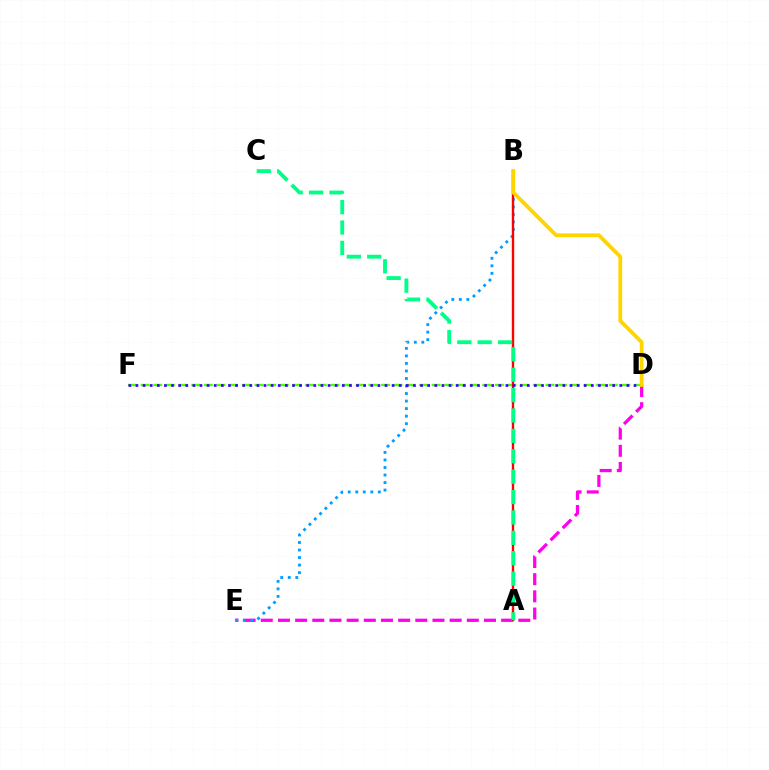{('D', 'E'): [{'color': '#ff00ed', 'line_style': 'dashed', 'thickness': 2.33}], ('B', 'E'): [{'color': '#009eff', 'line_style': 'dotted', 'thickness': 2.05}], ('D', 'F'): [{'color': '#4fff00', 'line_style': 'dashed', 'thickness': 1.72}, {'color': '#3700ff', 'line_style': 'dotted', 'thickness': 1.93}], ('A', 'B'): [{'color': '#ff0000', 'line_style': 'solid', 'thickness': 1.71}], ('A', 'C'): [{'color': '#00ff86', 'line_style': 'dashed', 'thickness': 2.77}], ('B', 'D'): [{'color': '#ffd500', 'line_style': 'solid', 'thickness': 2.73}]}